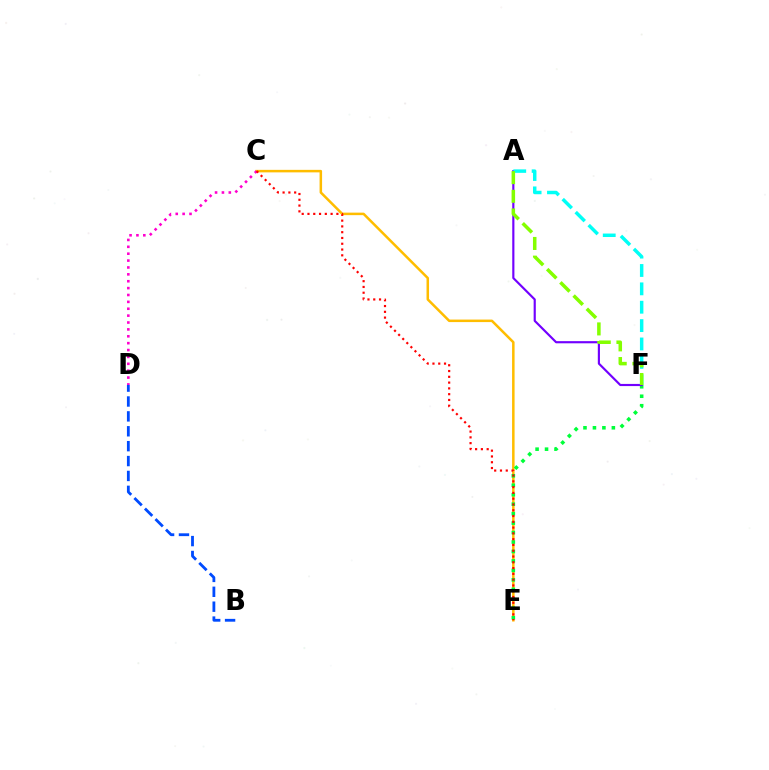{('C', 'E'): [{'color': '#ffbd00', 'line_style': 'solid', 'thickness': 1.81}, {'color': '#ff0000', 'line_style': 'dotted', 'thickness': 1.57}], ('E', 'F'): [{'color': '#00ff39', 'line_style': 'dotted', 'thickness': 2.57}], ('C', 'D'): [{'color': '#ff00cf', 'line_style': 'dotted', 'thickness': 1.87}], ('A', 'F'): [{'color': '#7200ff', 'line_style': 'solid', 'thickness': 1.55}, {'color': '#00fff6', 'line_style': 'dashed', 'thickness': 2.5}, {'color': '#84ff00', 'line_style': 'dashed', 'thickness': 2.54}], ('B', 'D'): [{'color': '#004bff', 'line_style': 'dashed', 'thickness': 2.02}]}